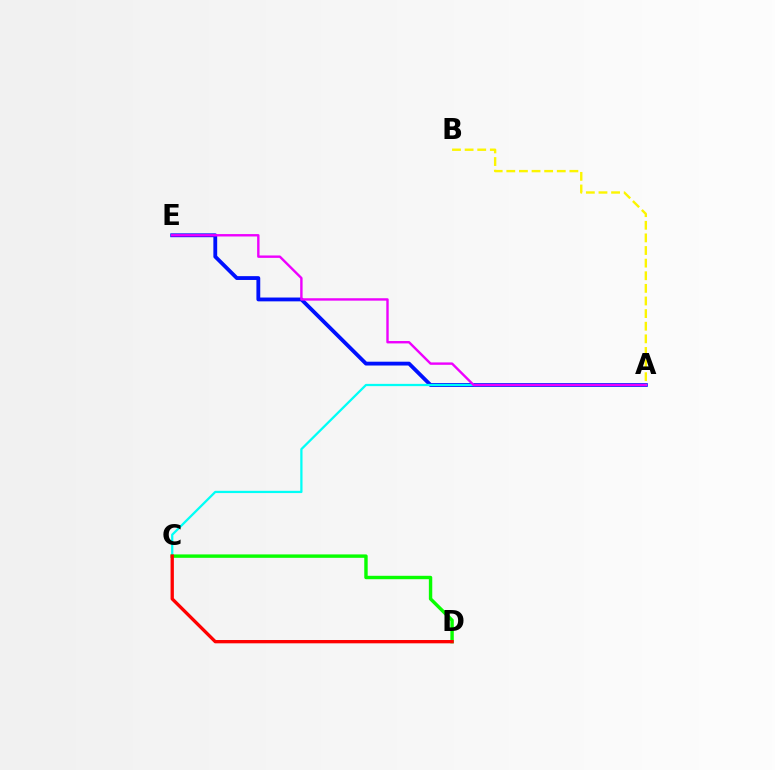{('A', 'E'): [{'color': '#0010ff', 'line_style': 'solid', 'thickness': 2.75}, {'color': '#ee00ff', 'line_style': 'solid', 'thickness': 1.73}], ('A', 'C'): [{'color': '#00fff6', 'line_style': 'solid', 'thickness': 1.63}], ('C', 'D'): [{'color': '#08ff00', 'line_style': 'solid', 'thickness': 2.46}, {'color': '#ff0000', 'line_style': 'solid', 'thickness': 2.38}], ('A', 'B'): [{'color': '#fcf500', 'line_style': 'dashed', 'thickness': 1.71}]}